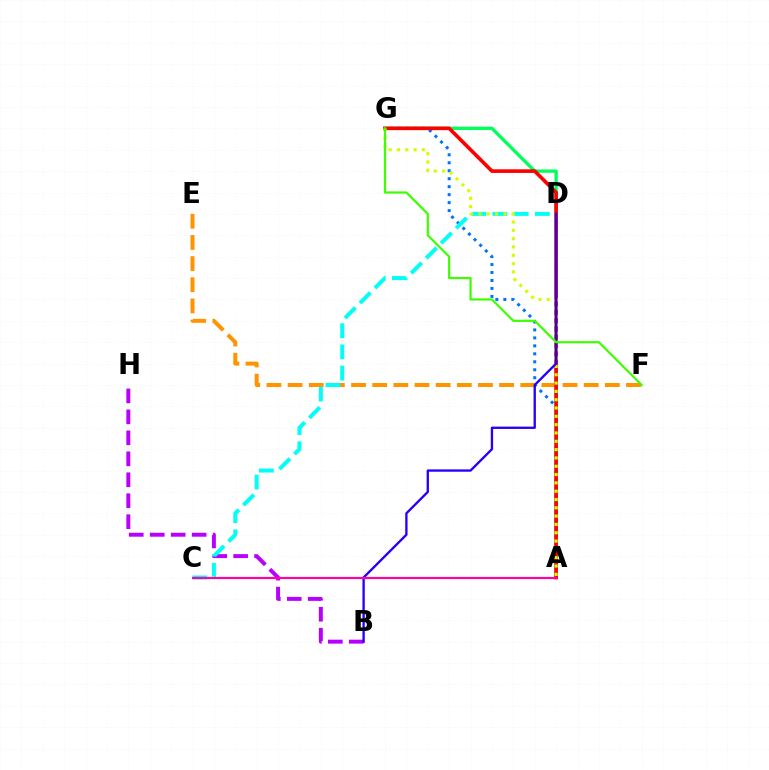{('A', 'G'): [{'color': '#00ff5c', 'line_style': 'solid', 'thickness': 2.39}, {'color': '#0074ff', 'line_style': 'dotted', 'thickness': 2.16}, {'color': '#ff0000', 'line_style': 'solid', 'thickness': 2.62}, {'color': '#d1ff00', 'line_style': 'dotted', 'thickness': 2.26}], ('E', 'F'): [{'color': '#ff9400', 'line_style': 'dashed', 'thickness': 2.87}], ('B', 'H'): [{'color': '#b900ff', 'line_style': 'dashed', 'thickness': 2.85}], ('C', 'D'): [{'color': '#00fff6', 'line_style': 'dashed', 'thickness': 2.88}], ('B', 'D'): [{'color': '#2500ff', 'line_style': 'solid', 'thickness': 1.68}], ('A', 'C'): [{'color': '#ff00ac', 'line_style': 'solid', 'thickness': 1.56}], ('F', 'G'): [{'color': '#3dff00', 'line_style': 'solid', 'thickness': 1.58}]}